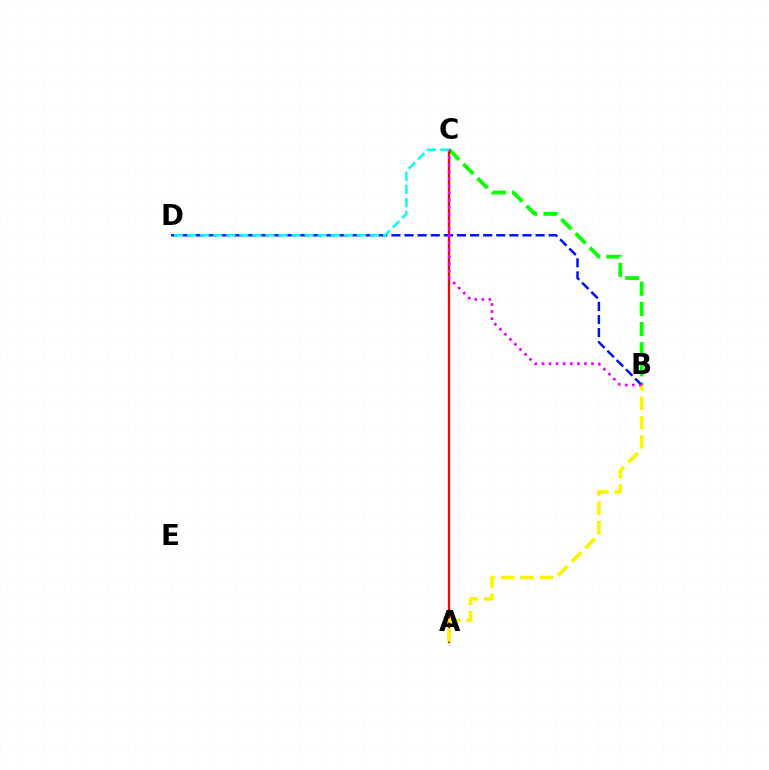{('B', 'C'): [{'color': '#08ff00', 'line_style': 'dashed', 'thickness': 2.74}, {'color': '#ee00ff', 'line_style': 'dotted', 'thickness': 1.93}], ('A', 'C'): [{'color': '#ff0000', 'line_style': 'solid', 'thickness': 1.67}], ('B', 'D'): [{'color': '#0010ff', 'line_style': 'dashed', 'thickness': 1.78}], ('A', 'B'): [{'color': '#fcf500', 'line_style': 'dashed', 'thickness': 2.63}], ('C', 'D'): [{'color': '#00fff6', 'line_style': 'dashed', 'thickness': 1.77}]}